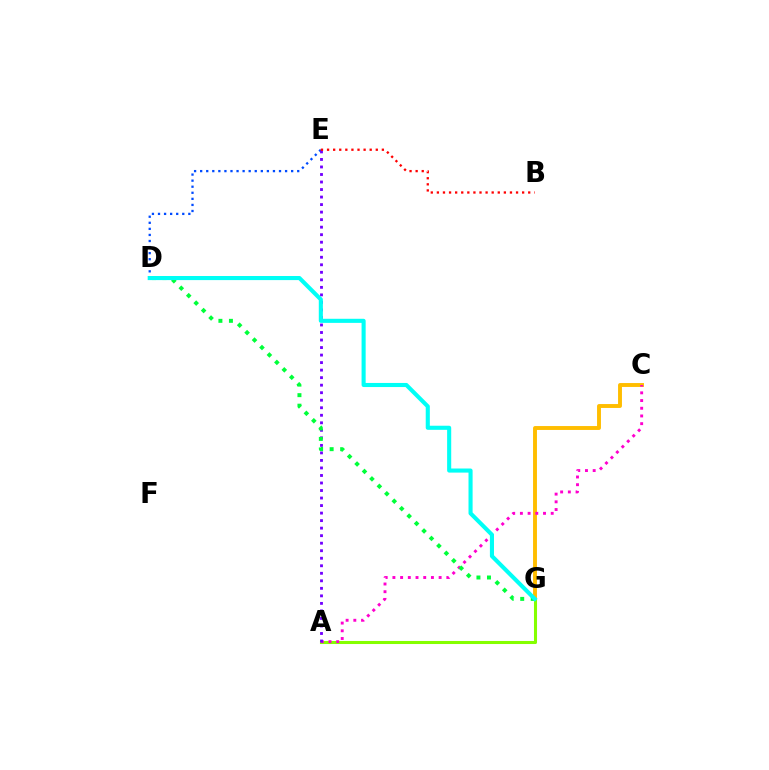{('C', 'G'): [{'color': '#ffbd00', 'line_style': 'solid', 'thickness': 2.81}], ('D', 'E'): [{'color': '#004bff', 'line_style': 'dotted', 'thickness': 1.65}], ('A', 'G'): [{'color': '#84ff00', 'line_style': 'solid', 'thickness': 2.2}], ('A', 'C'): [{'color': '#ff00cf', 'line_style': 'dotted', 'thickness': 2.09}], ('A', 'E'): [{'color': '#7200ff', 'line_style': 'dotted', 'thickness': 2.04}], ('D', 'G'): [{'color': '#00ff39', 'line_style': 'dotted', 'thickness': 2.86}, {'color': '#00fff6', 'line_style': 'solid', 'thickness': 2.95}], ('B', 'E'): [{'color': '#ff0000', 'line_style': 'dotted', 'thickness': 1.65}]}